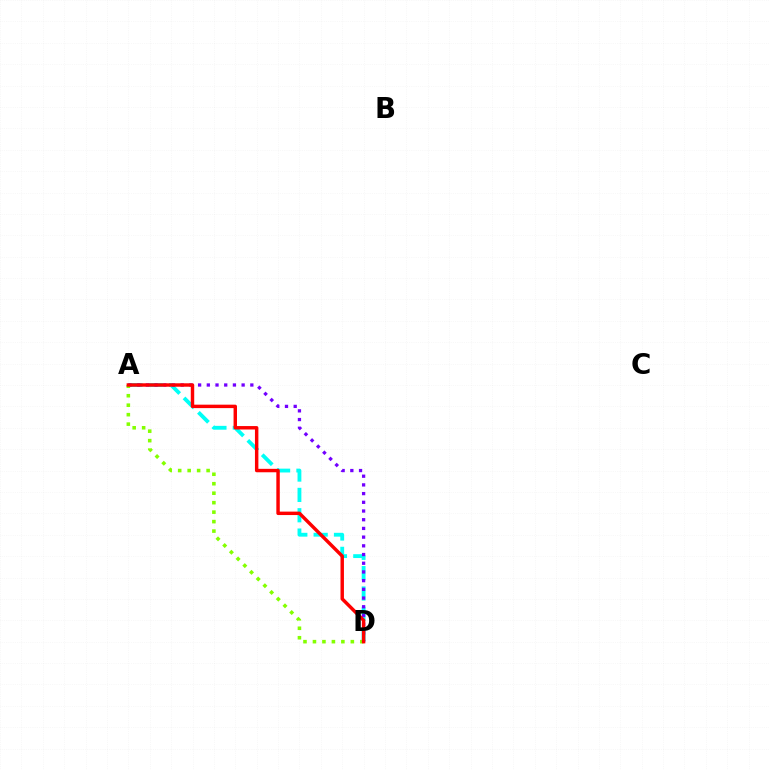{('A', 'D'): [{'color': '#00fff6', 'line_style': 'dashed', 'thickness': 2.76}, {'color': '#7200ff', 'line_style': 'dotted', 'thickness': 2.36}, {'color': '#84ff00', 'line_style': 'dotted', 'thickness': 2.57}, {'color': '#ff0000', 'line_style': 'solid', 'thickness': 2.48}]}